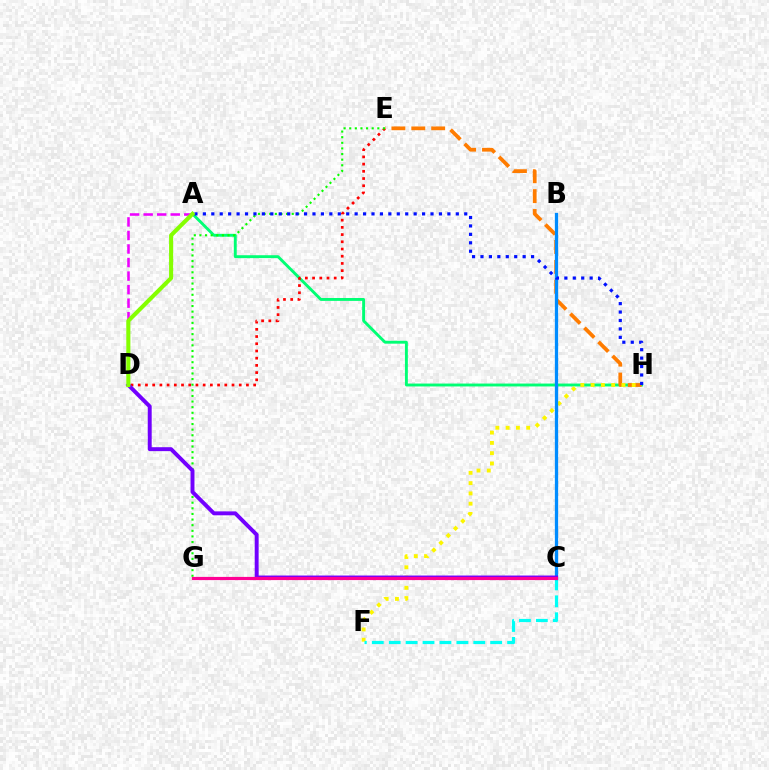{('A', 'H'): [{'color': '#00ff74', 'line_style': 'solid', 'thickness': 2.08}, {'color': '#0010ff', 'line_style': 'dotted', 'thickness': 2.29}], ('D', 'E'): [{'color': '#ff0000', 'line_style': 'dotted', 'thickness': 1.96}], ('E', 'G'): [{'color': '#08ff00', 'line_style': 'dotted', 'thickness': 1.53}], ('E', 'H'): [{'color': '#ff7c00', 'line_style': 'dashed', 'thickness': 2.7}], ('F', 'H'): [{'color': '#fcf500', 'line_style': 'dotted', 'thickness': 2.79}], ('C', 'F'): [{'color': '#00fff6', 'line_style': 'dashed', 'thickness': 2.3}], ('B', 'C'): [{'color': '#008cff', 'line_style': 'solid', 'thickness': 2.36}], ('A', 'D'): [{'color': '#ee00ff', 'line_style': 'dashed', 'thickness': 1.84}, {'color': '#84ff00', 'line_style': 'solid', 'thickness': 2.94}], ('C', 'D'): [{'color': '#7200ff', 'line_style': 'solid', 'thickness': 2.83}], ('C', 'G'): [{'color': '#ff0094', 'line_style': 'solid', 'thickness': 2.3}]}